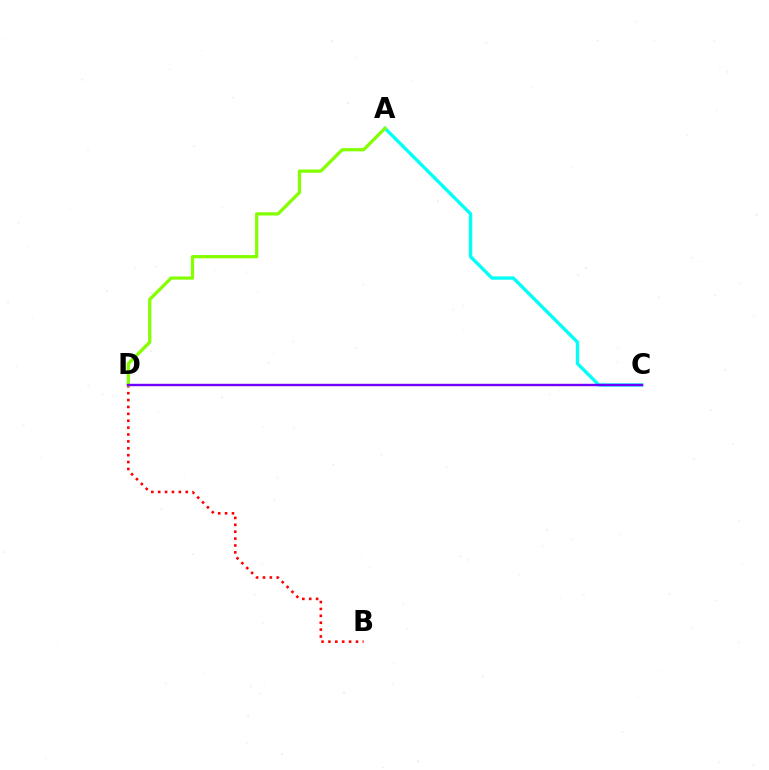{('A', 'C'): [{'color': '#00fff6', 'line_style': 'solid', 'thickness': 2.4}], ('B', 'D'): [{'color': '#ff0000', 'line_style': 'dotted', 'thickness': 1.87}], ('A', 'D'): [{'color': '#84ff00', 'line_style': 'solid', 'thickness': 2.32}], ('C', 'D'): [{'color': '#7200ff', 'line_style': 'solid', 'thickness': 1.73}]}